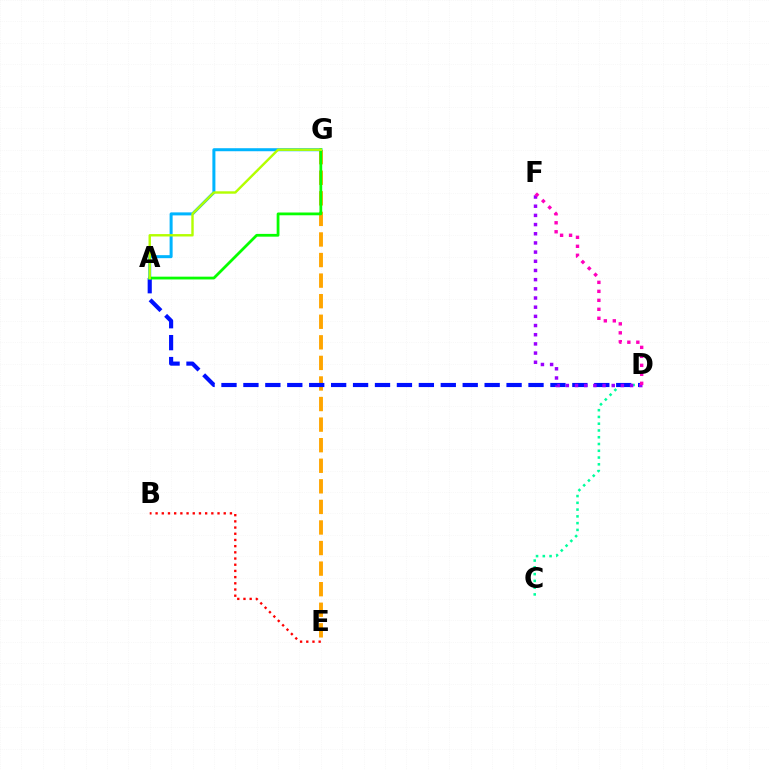{('C', 'D'): [{'color': '#00ff9d', 'line_style': 'dotted', 'thickness': 1.84}], ('E', 'G'): [{'color': '#ffa500', 'line_style': 'dashed', 'thickness': 2.79}], ('A', 'D'): [{'color': '#0010ff', 'line_style': 'dashed', 'thickness': 2.98}], ('A', 'G'): [{'color': '#00b5ff', 'line_style': 'solid', 'thickness': 2.17}, {'color': '#08ff00', 'line_style': 'solid', 'thickness': 2.0}, {'color': '#b3ff00', 'line_style': 'solid', 'thickness': 1.73}], ('D', 'F'): [{'color': '#9b00ff', 'line_style': 'dotted', 'thickness': 2.49}, {'color': '#ff00bd', 'line_style': 'dotted', 'thickness': 2.44}], ('B', 'E'): [{'color': '#ff0000', 'line_style': 'dotted', 'thickness': 1.68}]}